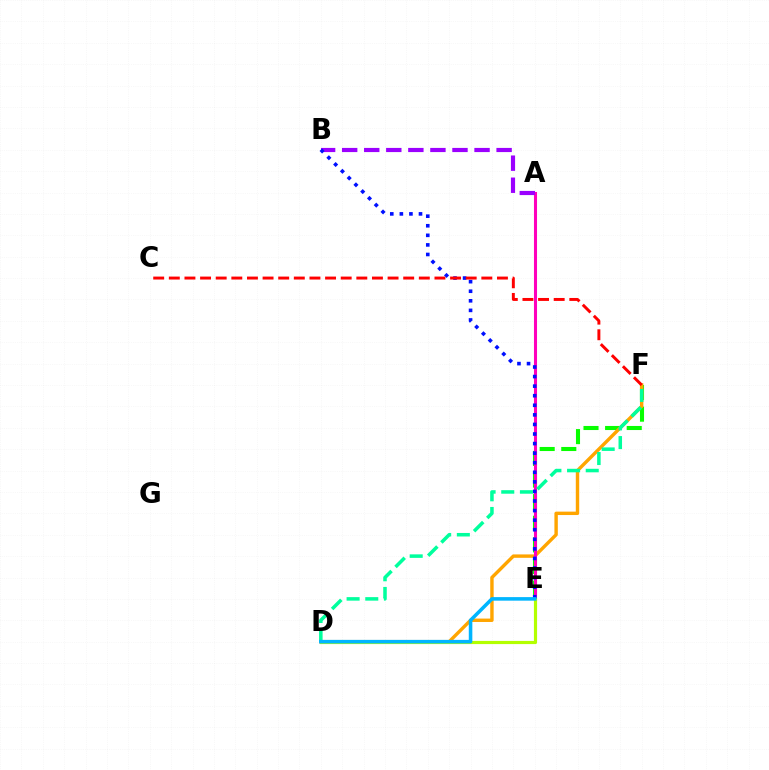{('E', 'F'): [{'color': '#08ff00', 'line_style': 'dashed', 'thickness': 2.94}], ('D', 'F'): [{'color': '#ffa500', 'line_style': 'solid', 'thickness': 2.45}, {'color': '#00ff9d', 'line_style': 'dashed', 'thickness': 2.54}], ('A', 'E'): [{'color': '#ff00bd', 'line_style': 'solid', 'thickness': 2.21}], ('A', 'B'): [{'color': '#9b00ff', 'line_style': 'dashed', 'thickness': 3.0}], ('D', 'E'): [{'color': '#b3ff00', 'line_style': 'solid', 'thickness': 2.28}, {'color': '#00b5ff', 'line_style': 'solid', 'thickness': 2.56}], ('B', 'E'): [{'color': '#0010ff', 'line_style': 'dotted', 'thickness': 2.6}], ('C', 'F'): [{'color': '#ff0000', 'line_style': 'dashed', 'thickness': 2.12}]}